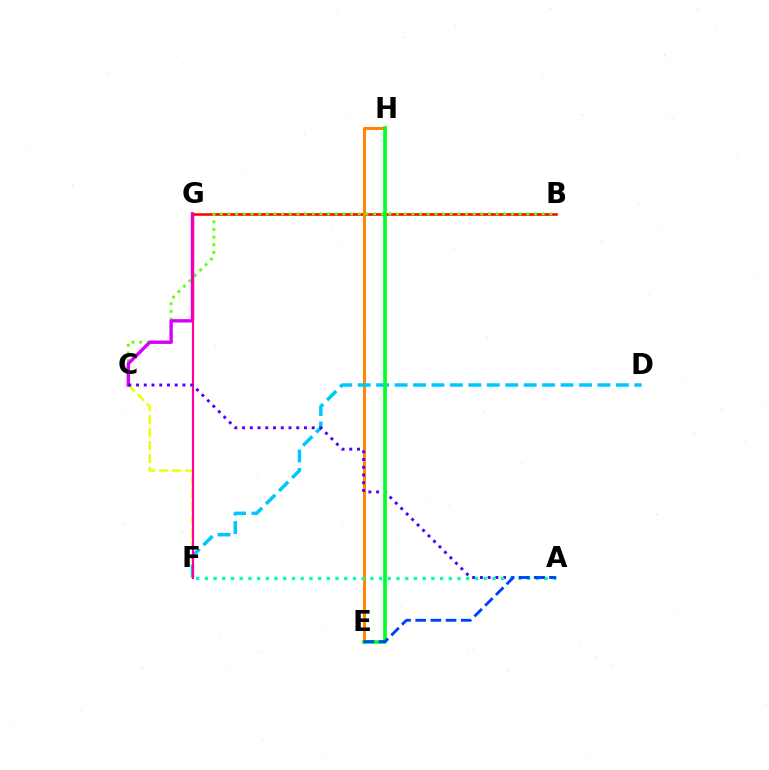{('B', 'G'): [{'color': '#ff0000', 'line_style': 'solid', 'thickness': 1.85}], ('C', 'F'): [{'color': '#eeff00', 'line_style': 'dashed', 'thickness': 1.76}], ('E', 'H'): [{'color': '#ff8800', 'line_style': 'solid', 'thickness': 2.21}, {'color': '#00ff27', 'line_style': 'solid', 'thickness': 2.65}], ('D', 'F'): [{'color': '#00c7ff', 'line_style': 'dashed', 'thickness': 2.51}], ('B', 'C'): [{'color': '#66ff00', 'line_style': 'dotted', 'thickness': 2.08}], ('C', 'G'): [{'color': '#d600ff', 'line_style': 'solid', 'thickness': 2.44}], ('F', 'G'): [{'color': '#ff00a0', 'line_style': 'solid', 'thickness': 1.55}], ('A', 'C'): [{'color': '#4f00ff', 'line_style': 'dotted', 'thickness': 2.1}], ('A', 'F'): [{'color': '#00ffaf', 'line_style': 'dotted', 'thickness': 2.37}], ('A', 'E'): [{'color': '#003fff', 'line_style': 'dashed', 'thickness': 2.06}]}